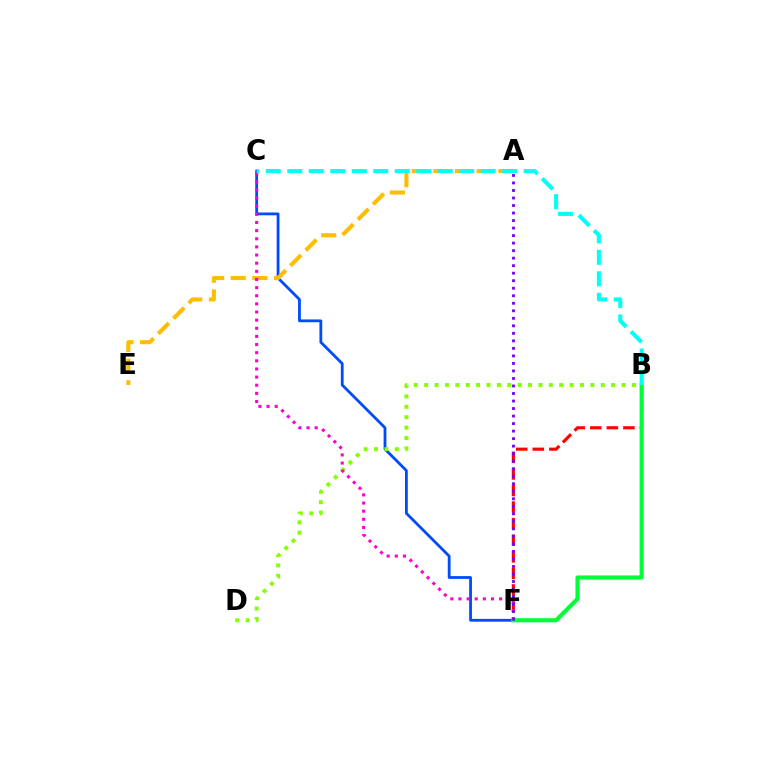{('C', 'F'): [{'color': '#004bff', 'line_style': 'solid', 'thickness': 2.01}, {'color': '#ff00cf', 'line_style': 'dotted', 'thickness': 2.21}], ('A', 'E'): [{'color': '#ffbd00', 'line_style': 'dashed', 'thickness': 2.94}], ('B', 'F'): [{'color': '#ff0000', 'line_style': 'dashed', 'thickness': 2.25}, {'color': '#00ff39', 'line_style': 'solid', 'thickness': 2.98}], ('B', 'D'): [{'color': '#84ff00', 'line_style': 'dotted', 'thickness': 2.82}], ('A', 'F'): [{'color': '#7200ff', 'line_style': 'dotted', 'thickness': 2.04}], ('B', 'C'): [{'color': '#00fff6', 'line_style': 'dashed', 'thickness': 2.92}]}